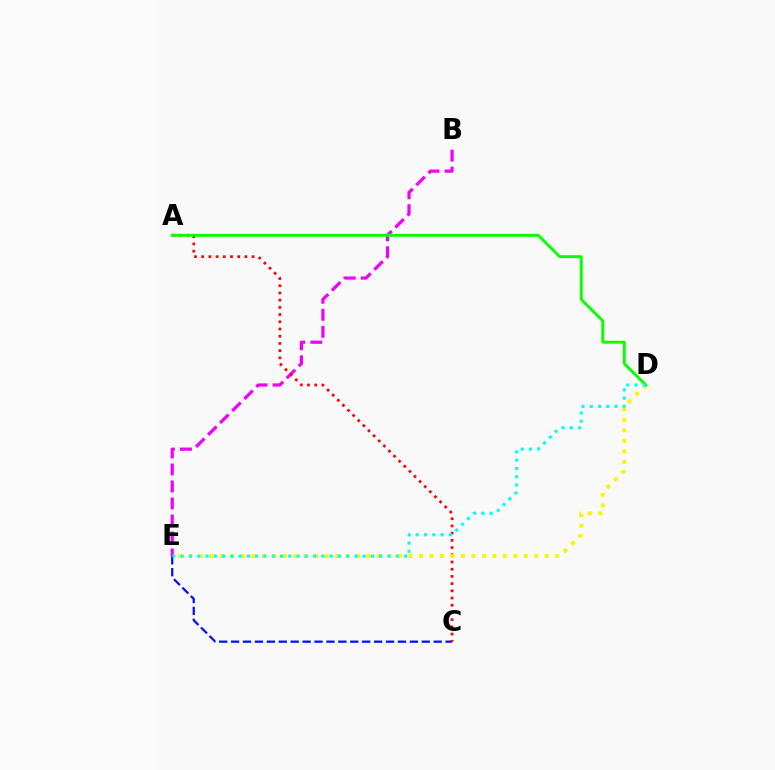{('C', 'E'): [{'color': '#0010ff', 'line_style': 'dashed', 'thickness': 1.62}], ('B', 'E'): [{'color': '#ee00ff', 'line_style': 'dashed', 'thickness': 2.31}], ('A', 'C'): [{'color': '#ff0000', 'line_style': 'dotted', 'thickness': 1.96}], ('D', 'E'): [{'color': '#fcf500', 'line_style': 'dotted', 'thickness': 2.85}, {'color': '#00fff6', 'line_style': 'dotted', 'thickness': 2.25}], ('A', 'D'): [{'color': '#08ff00', 'line_style': 'solid', 'thickness': 2.1}]}